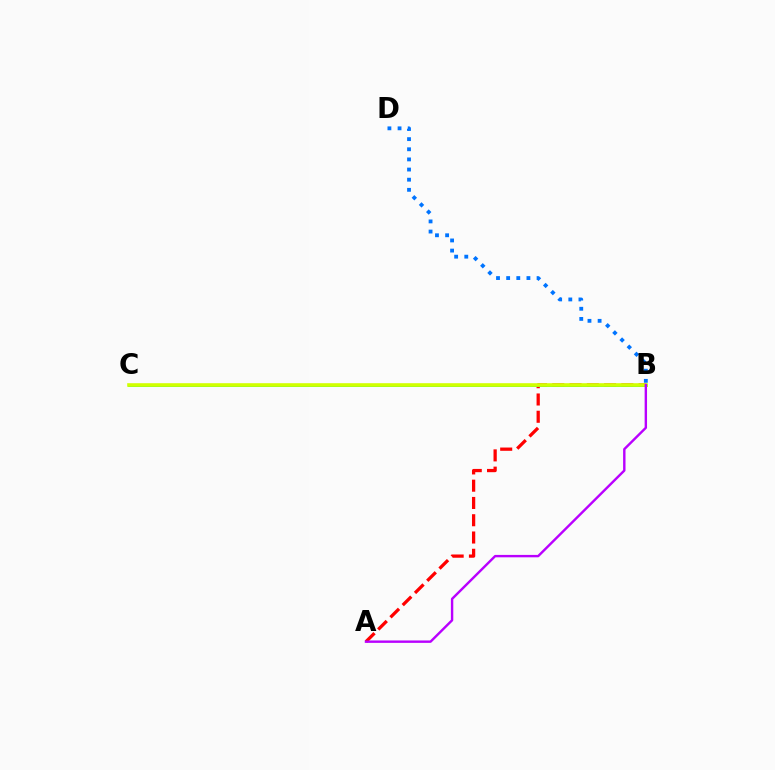{('B', 'D'): [{'color': '#0074ff', 'line_style': 'dotted', 'thickness': 2.75}], ('A', 'B'): [{'color': '#ff0000', 'line_style': 'dashed', 'thickness': 2.35}, {'color': '#b900ff', 'line_style': 'solid', 'thickness': 1.73}], ('B', 'C'): [{'color': '#00ff5c', 'line_style': 'solid', 'thickness': 1.98}, {'color': '#d1ff00', 'line_style': 'solid', 'thickness': 2.59}]}